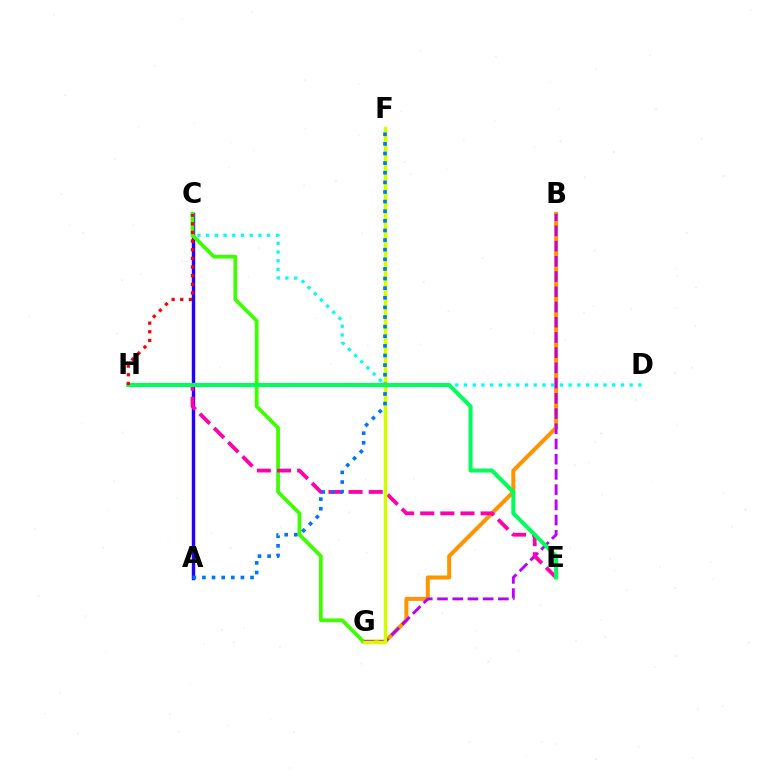{('A', 'C'): [{'color': '#2500ff', 'line_style': 'solid', 'thickness': 2.46}], ('C', 'D'): [{'color': '#00fff6', 'line_style': 'dotted', 'thickness': 2.37}], ('B', 'G'): [{'color': '#ff9400', 'line_style': 'solid', 'thickness': 2.88}, {'color': '#b900ff', 'line_style': 'dashed', 'thickness': 2.07}], ('C', 'G'): [{'color': '#3dff00', 'line_style': 'solid', 'thickness': 2.69}], ('E', 'H'): [{'color': '#ff00ac', 'line_style': 'dashed', 'thickness': 2.73}, {'color': '#00ff5c', 'line_style': 'solid', 'thickness': 2.9}], ('F', 'G'): [{'color': '#d1ff00', 'line_style': 'solid', 'thickness': 2.48}], ('A', 'F'): [{'color': '#0074ff', 'line_style': 'dotted', 'thickness': 2.61}], ('C', 'H'): [{'color': '#ff0000', 'line_style': 'dotted', 'thickness': 2.35}]}